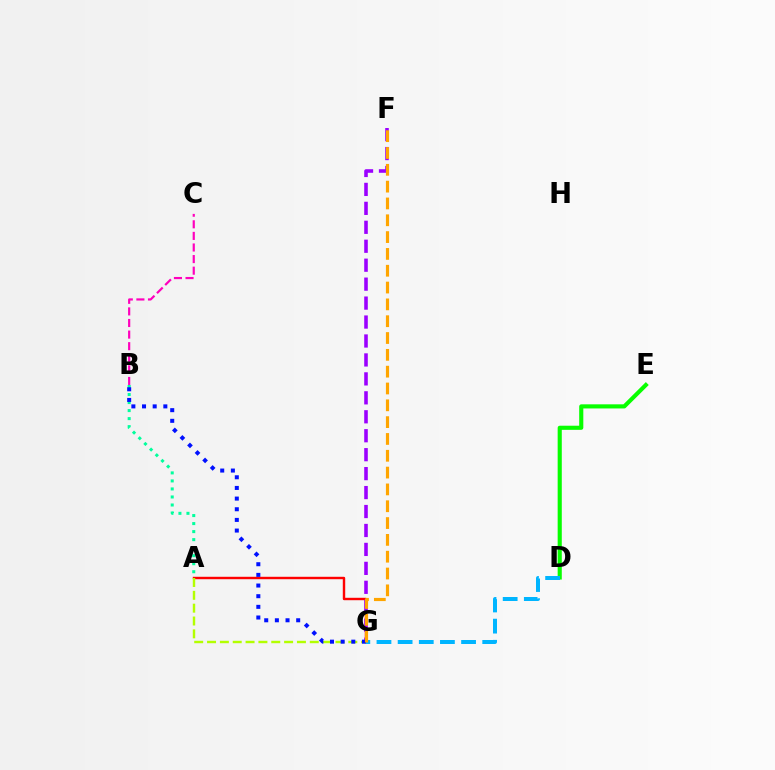{('B', 'C'): [{'color': '#ff00bd', 'line_style': 'dashed', 'thickness': 1.57}], ('A', 'G'): [{'color': '#ff0000', 'line_style': 'solid', 'thickness': 1.74}, {'color': '#b3ff00', 'line_style': 'dashed', 'thickness': 1.74}], ('D', 'E'): [{'color': '#08ff00', 'line_style': 'solid', 'thickness': 2.97}], ('A', 'B'): [{'color': '#00ff9d', 'line_style': 'dotted', 'thickness': 2.18}], ('D', 'G'): [{'color': '#00b5ff', 'line_style': 'dashed', 'thickness': 2.87}], ('F', 'G'): [{'color': '#9b00ff', 'line_style': 'dashed', 'thickness': 2.57}, {'color': '#ffa500', 'line_style': 'dashed', 'thickness': 2.29}], ('B', 'G'): [{'color': '#0010ff', 'line_style': 'dotted', 'thickness': 2.9}]}